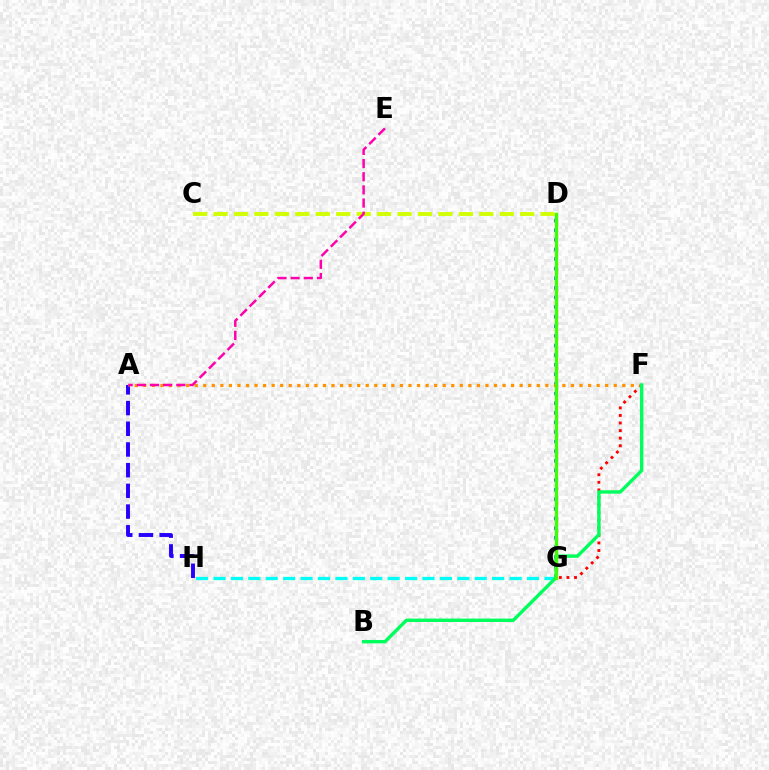{('A', 'H'): [{'color': '#2500ff', 'line_style': 'dashed', 'thickness': 2.81}], ('D', 'G'): [{'color': '#0074ff', 'line_style': 'dotted', 'thickness': 2.61}, {'color': '#b900ff', 'line_style': 'dashed', 'thickness': 2.24}, {'color': '#3dff00', 'line_style': 'solid', 'thickness': 2.36}], ('F', 'G'): [{'color': '#ff0000', 'line_style': 'dotted', 'thickness': 2.06}], ('A', 'F'): [{'color': '#ff9400', 'line_style': 'dotted', 'thickness': 2.32}], ('G', 'H'): [{'color': '#00fff6', 'line_style': 'dashed', 'thickness': 2.37}], ('B', 'F'): [{'color': '#00ff5c', 'line_style': 'solid', 'thickness': 2.45}], ('C', 'D'): [{'color': '#d1ff00', 'line_style': 'dashed', 'thickness': 2.78}], ('A', 'E'): [{'color': '#ff00ac', 'line_style': 'dashed', 'thickness': 1.79}]}